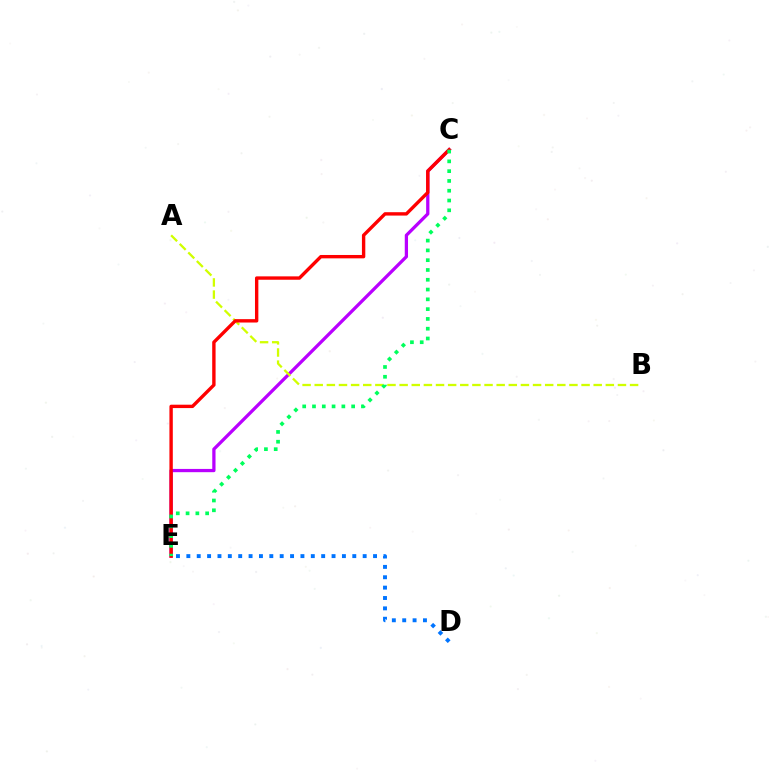{('C', 'E'): [{'color': '#b900ff', 'line_style': 'solid', 'thickness': 2.35}, {'color': '#ff0000', 'line_style': 'solid', 'thickness': 2.43}, {'color': '#00ff5c', 'line_style': 'dotted', 'thickness': 2.66}], ('A', 'B'): [{'color': '#d1ff00', 'line_style': 'dashed', 'thickness': 1.65}], ('D', 'E'): [{'color': '#0074ff', 'line_style': 'dotted', 'thickness': 2.82}]}